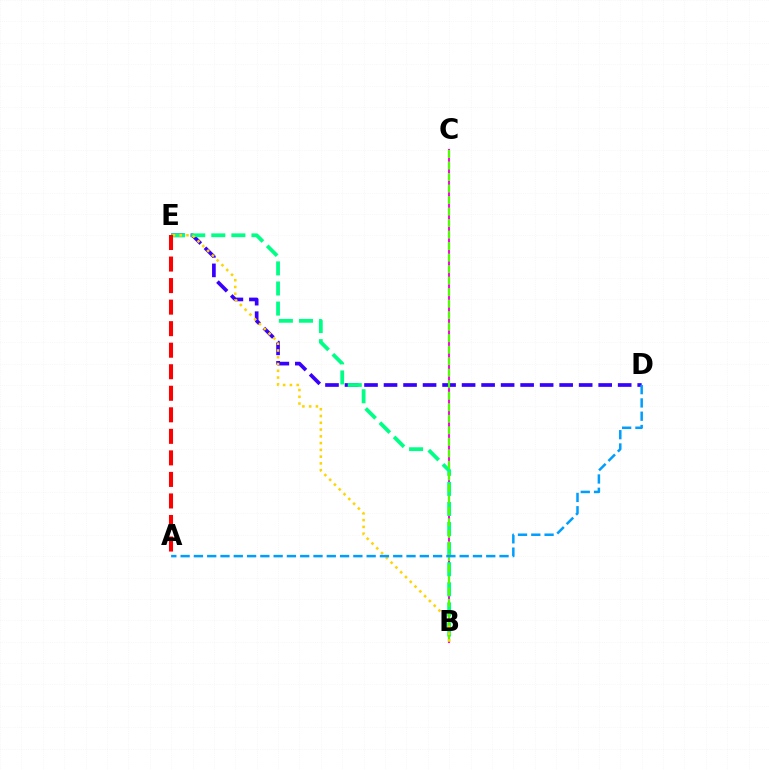{('B', 'C'): [{'color': '#ff00ed', 'line_style': 'solid', 'thickness': 1.52}, {'color': '#4fff00', 'line_style': 'dashed', 'thickness': 1.56}], ('D', 'E'): [{'color': '#3700ff', 'line_style': 'dashed', 'thickness': 2.65}], ('B', 'E'): [{'color': '#00ff86', 'line_style': 'dashed', 'thickness': 2.73}, {'color': '#ffd500', 'line_style': 'dotted', 'thickness': 1.84}], ('A', 'E'): [{'color': '#ff0000', 'line_style': 'dashed', 'thickness': 2.93}], ('A', 'D'): [{'color': '#009eff', 'line_style': 'dashed', 'thickness': 1.81}]}